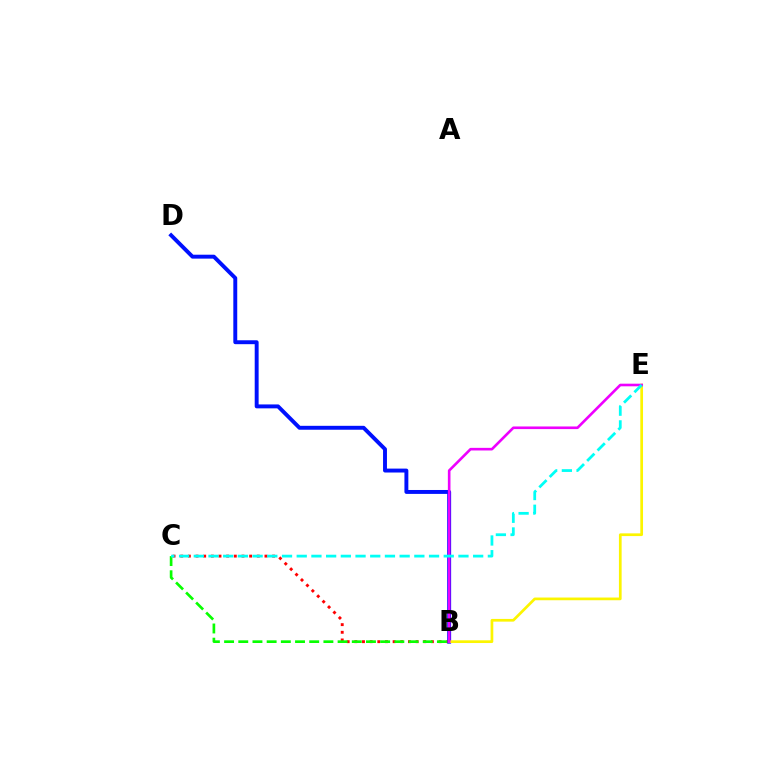{('B', 'C'): [{'color': '#ff0000', 'line_style': 'dotted', 'thickness': 2.08}, {'color': '#08ff00', 'line_style': 'dashed', 'thickness': 1.93}], ('B', 'D'): [{'color': '#0010ff', 'line_style': 'solid', 'thickness': 2.82}], ('B', 'E'): [{'color': '#fcf500', 'line_style': 'solid', 'thickness': 1.95}, {'color': '#ee00ff', 'line_style': 'solid', 'thickness': 1.89}], ('C', 'E'): [{'color': '#00fff6', 'line_style': 'dashed', 'thickness': 2.0}]}